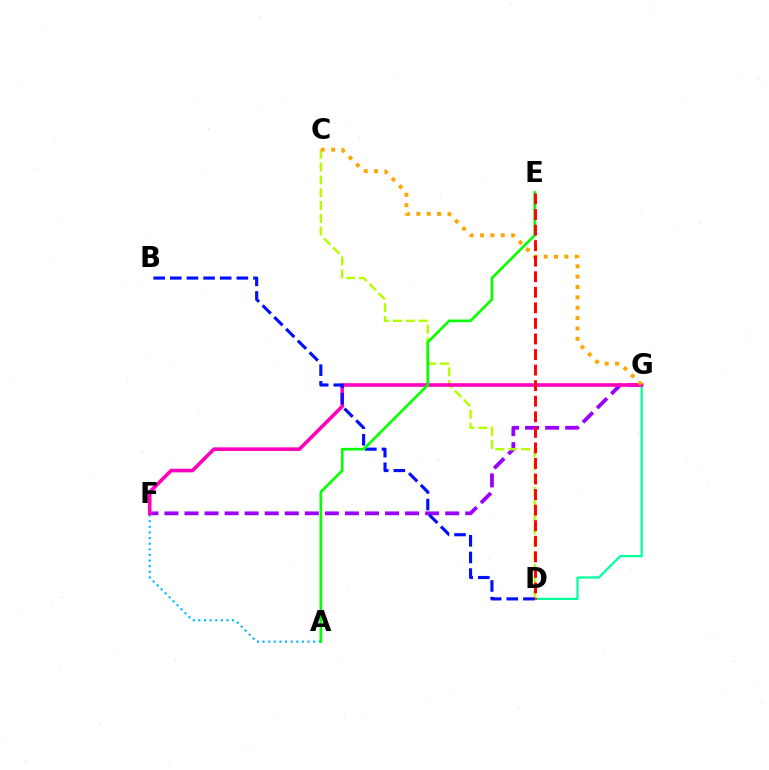{('A', 'F'): [{'color': '#00b5ff', 'line_style': 'dotted', 'thickness': 1.53}], ('D', 'G'): [{'color': '#00ff9d', 'line_style': 'solid', 'thickness': 1.59}], ('F', 'G'): [{'color': '#9b00ff', 'line_style': 'dashed', 'thickness': 2.72}, {'color': '#ff00bd', 'line_style': 'solid', 'thickness': 2.61}], ('C', 'D'): [{'color': '#b3ff00', 'line_style': 'dashed', 'thickness': 1.74}], ('B', 'D'): [{'color': '#0010ff', 'line_style': 'dashed', 'thickness': 2.26}], ('C', 'G'): [{'color': '#ffa500', 'line_style': 'dotted', 'thickness': 2.81}], ('A', 'E'): [{'color': '#08ff00', 'line_style': 'solid', 'thickness': 1.91}], ('D', 'E'): [{'color': '#ff0000', 'line_style': 'dashed', 'thickness': 2.11}]}